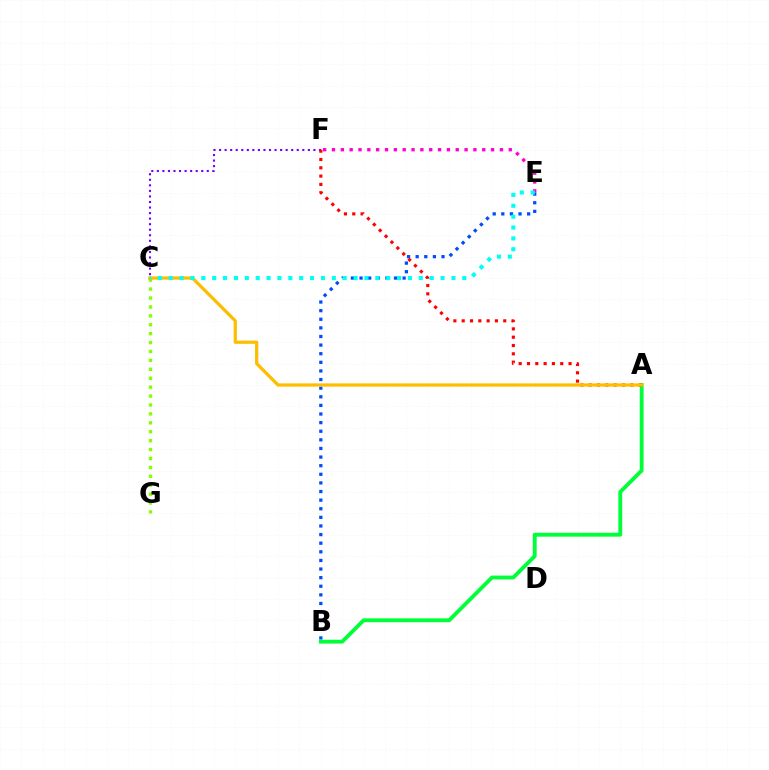{('C', 'F'): [{'color': '#7200ff', 'line_style': 'dotted', 'thickness': 1.51}], ('C', 'G'): [{'color': '#84ff00', 'line_style': 'dotted', 'thickness': 2.42}], ('E', 'F'): [{'color': '#ff00cf', 'line_style': 'dotted', 'thickness': 2.4}], ('B', 'E'): [{'color': '#004bff', 'line_style': 'dotted', 'thickness': 2.34}], ('A', 'B'): [{'color': '#00ff39', 'line_style': 'solid', 'thickness': 2.78}], ('A', 'F'): [{'color': '#ff0000', 'line_style': 'dotted', 'thickness': 2.26}], ('A', 'C'): [{'color': '#ffbd00', 'line_style': 'solid', 'thickness': 2.33}], ('C', 'E'): [{'color': '#00fff6', 'line_style': 'dotted', 'thickness': 2.95}]}